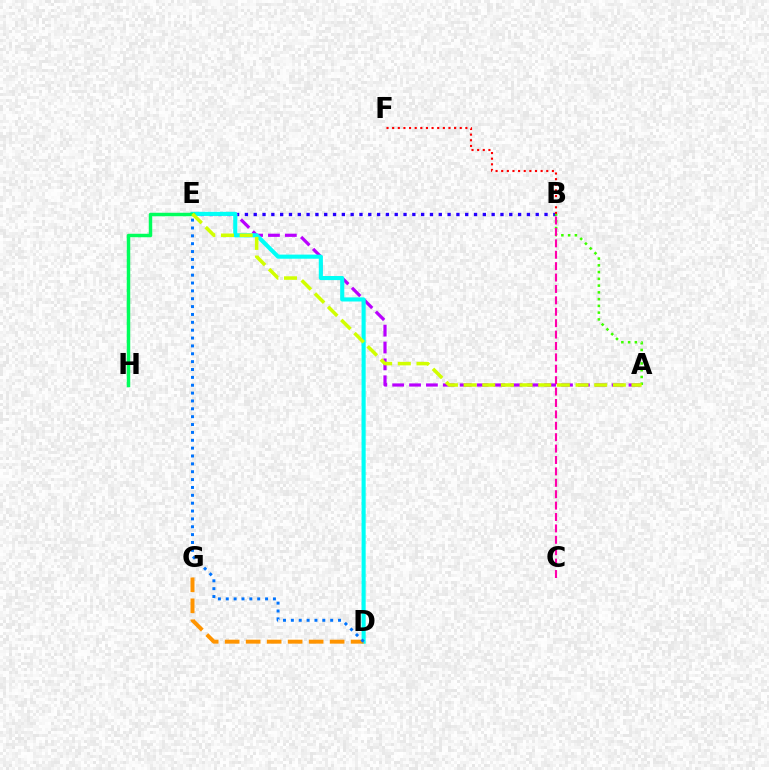{('B', 'E'): [{'color': '#2500ff', 'line_style': 'dotted', 'thickness': 2.39}], ('A', 'E'): [{'color': '#b900ff', 'line_style': 'dashed', 'thickness': 2.29}, {'color': '#d1ff00', 'line_style': 'dashed', 'thickness': 2.53}], ('D', 'E'): [{'color': '#00fff6', 'line_style': 'solid', 'thickness': 2.96}, {'color': '#0074ff', 'line_style': 'dotted', 'thickness': 2.14}], ('E', 'H'): [{'color': '#00ff5c', 'line_style': 'solid', 'thickness': 2.51}], ('B', 'F'): [{'color': '#ff0000', 'line_style': 'dotted', 'thickness': 1.53}], ('D', 'G'): [{'color': '#ff9400', 'line_style': 'dashed', 'thickness': 2.85}], ('A', 'B'): [{'color': '#3dff00', 'line_style': 'dotted', 'thickness': 1.84}], ('B', 'C'): [{'color': '#ff00ac', 'line_style': 'dashed', 'thickness': 1.55}]}